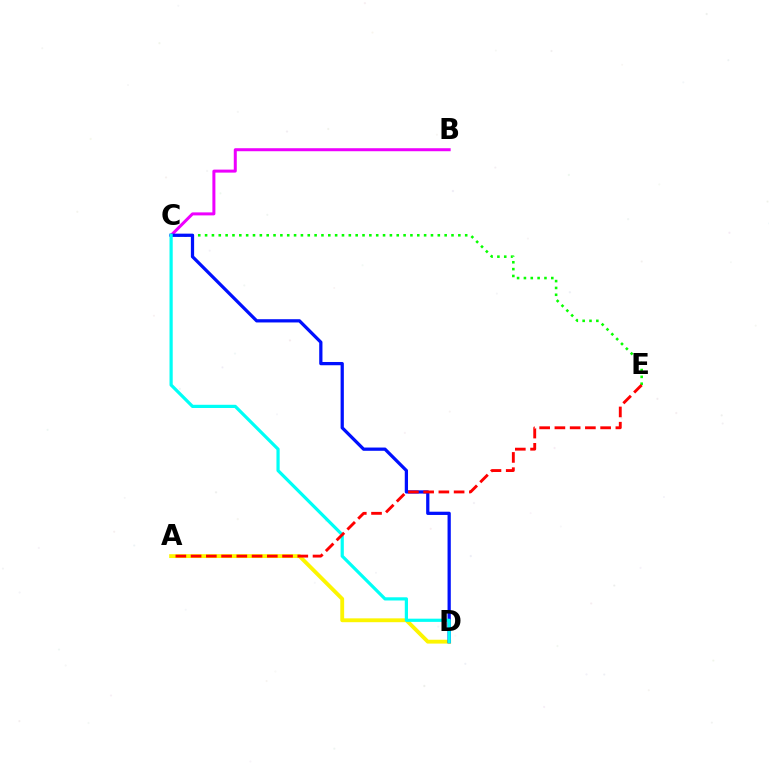{('C', 'E'): [{'color': '#08ff00', 'line_style': 'dotted', 'thickness': 1.86}], ('A', 'D'): [{'color': '#fcf500', 'line_style': 'solid', 'thickness': 2.77}], ('B', 'C'): [{'color': '#ee00ff', 'line_style': 'solid', 'thickness': 2.16}], ('C', 'D'): [{'color': '#0010ff', 'line_style': 'solid', 'thickness': 2.34}, {'color': '#00fff6', 'line_style': 'solid', 'thickness': 2.31}], ('A', 'E'): [{'color': '#ff0000', 'line_style': 'dashed', 'thickness': 2.07}]}